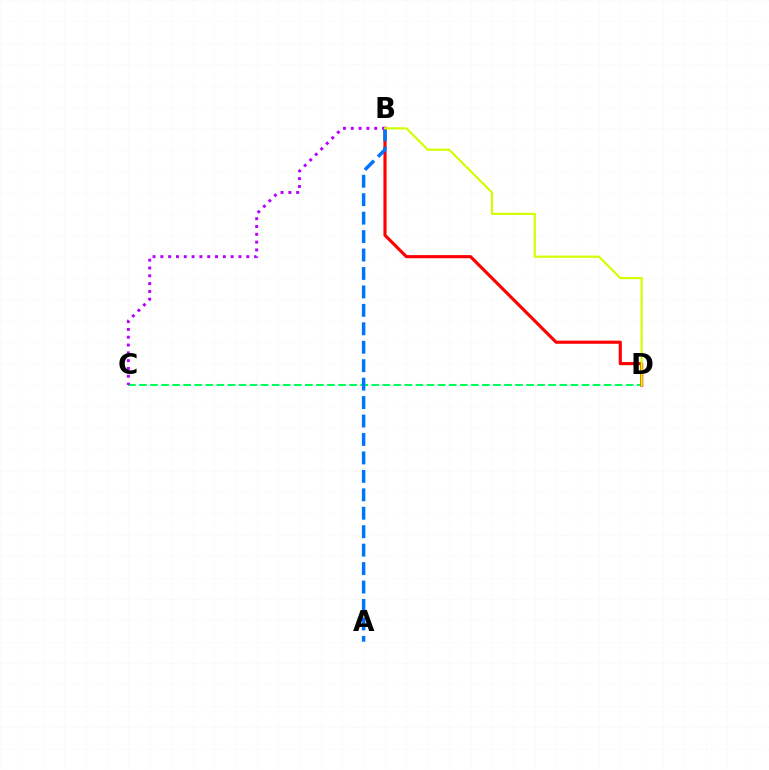{('C', 'D'): [{'color': '#00ff5c', 'line_style': 'dashed', 'thickness': 1.5}], ('B', 'D'): [{'color': '#ff0000', 'line_style': 'solid', 'thickness': 2.26}, {'color': '#d1ff00', 'line_style': 'solid', 'thickness': 1.58}], ('A', 'B'): [{'color': '#0074ff', 'line_style': 'dashed', 'thickness': 2.51}], ('B', 'C'): [{'color': '#b900ff', 'line_style': 'dotted', 'thickness': 2.12}]}